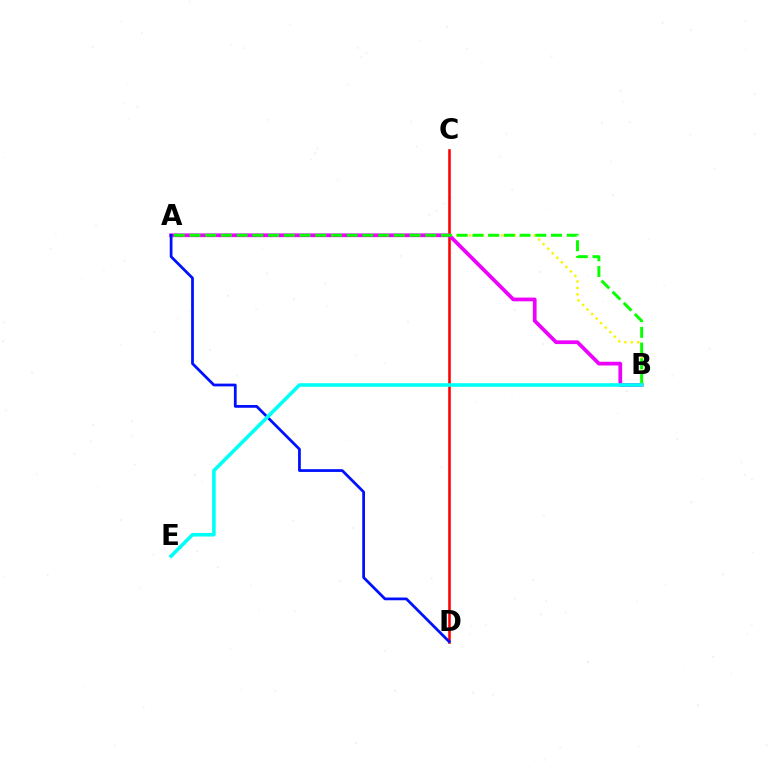{('A', 'B'): [{'color': '#fcf500', 'line_style': 'dotted', 'thickness': 1.75}, {'color': '#ee00ff', 'line_style': 'solid', 'thickness': 2.68}, {'color': '#08ff00', 'line_style': 'dashed', 'thickness': 2.14}], ('C', 'D'): [{'color': '#ff0000', 'line_style': 'solid', 'thickness': 1.85}], ('A', 'D'): [{'color': '#0010ff', 'line_style': 'solid', 'thickness': 1.98}], ('B', 'E'): [{'color': '#00fff6', 'line_style': 'solid', 'thickness': 2.58}]}